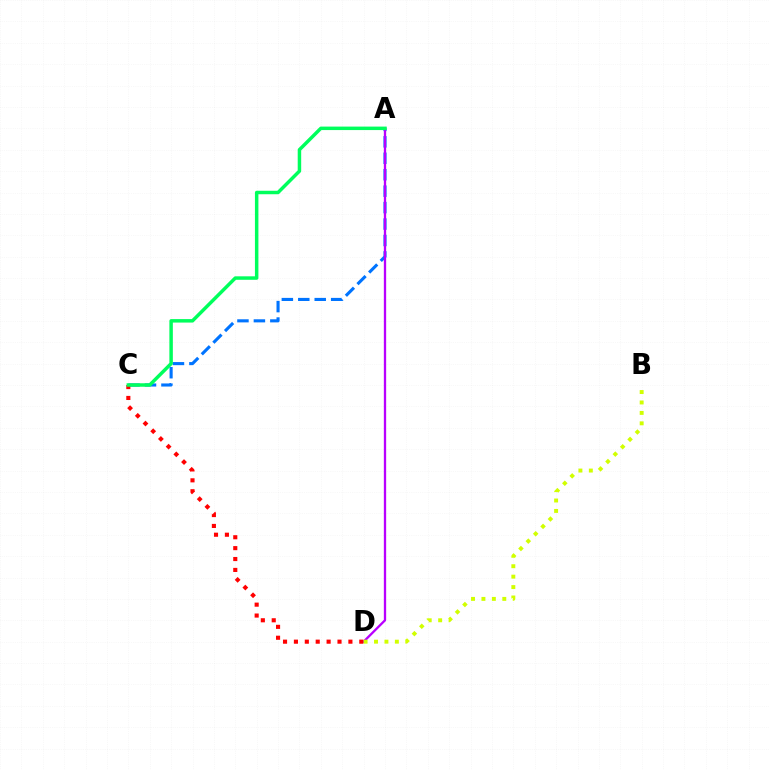{('A', 'C'): [{'color': '#0074ff', 'line_style': 'dashed', 'thickness': 2.23}, {'color': '#00ff5c', 'line_style': 'solid', 'thickness': 2.5}], ('A', 'D'): [{'color': '#b900ff', 'line_style': 'solid', 'thickness': 1.66}], ('C', 'D'): [{'color': '#ff0000', 'line_style': 'dotted', 'thickness': 2.96}], ('B', 'D'): [{'color': '#d1ff00', 'line_style': 'dotted', 'thickness': 2.83}]}